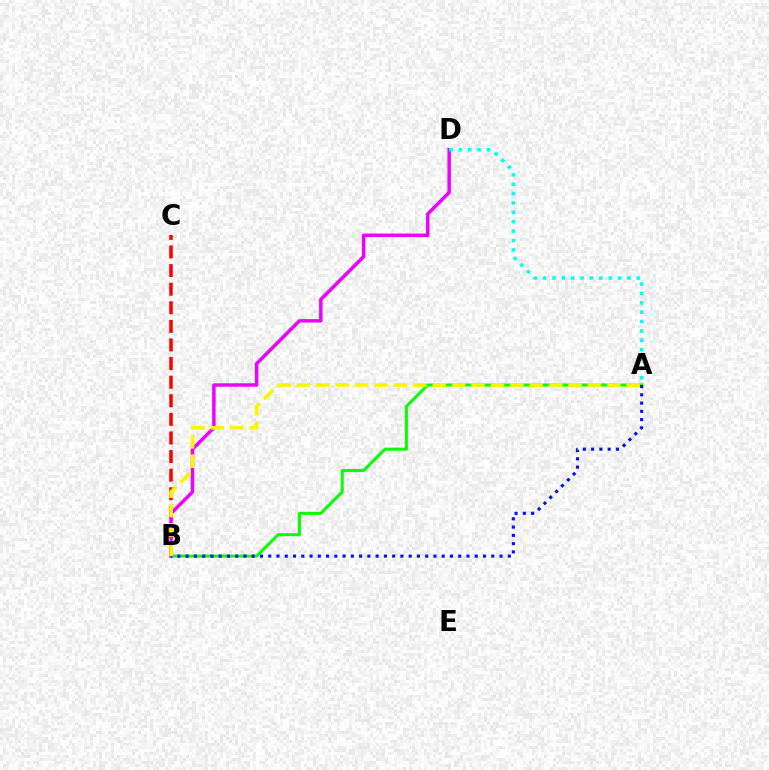{('B', 'C'): [{'color': '#ff0000', 'line_style': 'dashed', 'thickness': 2.53}], ('A', 'B'): [{'color': '#08ff00', 'line_style': 'solid', 'thickness': 2.17}, {'color': '#0010ff', 'line_style': 'dotted', 'thickness': 2.24}, {'color': '#fcf500', 'line_style': 'dashed', 'thickness': 2.64}], ('B', 'D'): [{'color': '#ee00ff', 'line_style': 'solid', 'thickness': 2.48}], ('A', 'D'): [{'color': '#00fff6', 'line_style': 'dotted', 'thickness': 2.55}]}